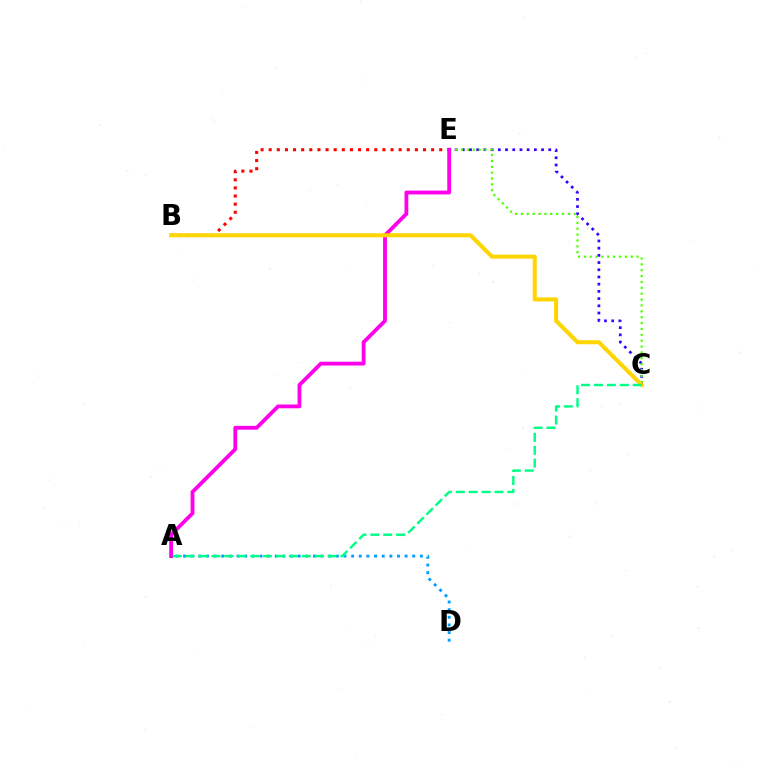{('A', 'D'): [{'color': '#009eff', 'line_style': 'dotted', 'thickness': 2.08}], ('C', 'E'): [{'color': '#3700ff', 'line_style': 'dotted', 'thickness': 1.96}, {'color': '#4fff00', 'line_style': 'dotted', 'thickness': 1.59}], ('B', 'E'): [{'color': '#ff0000', 'line_style': 'dotted', 'thickness': 2.21}], ('A', 'E'): [{'color': '#ff00ed', 'line_style': 'solid', 'thickness': 2.74}], ('B', 'C'): [{'color': '#ffd500', 'line_style': 'solid', 'thickness': 2.91}], ('A', 'C'): [{'color': '#00ff86', 'line_style': 'dashed', 'thickness': 1.75}]}